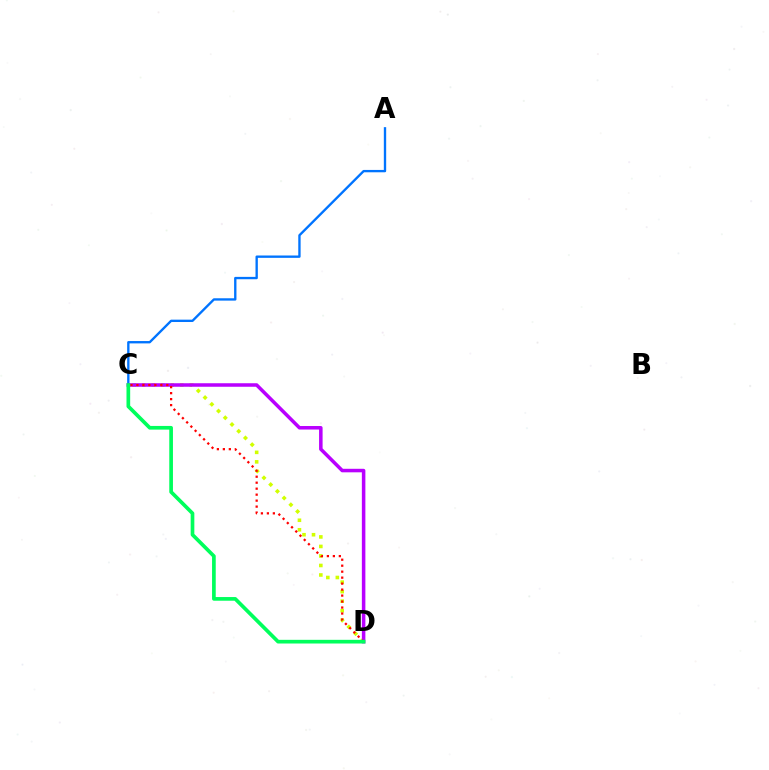{('A', 'C'): [{'color': '#0074ff', 'line_style': 'solid', 'thickness': 1.69}], ('C', 'D'): [{'color': '#d1ff00', 'line_style': 'dotted', 'thickness': 2.58}, {'color': '#b900ff', 'line_style': 'solid', 'thickness': 2.54}, {'color': '#ff0000', 'line_style': 'dotted', 'thickness': 1.62}, {'color': '#00ff5c', 'line_style': 'solid', 'thickness': 2.65}]}